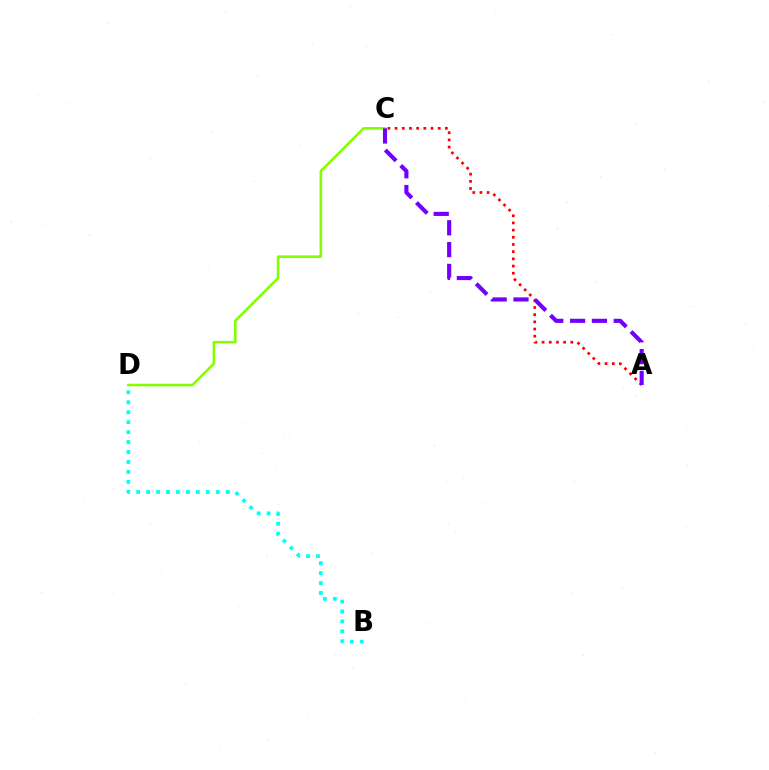{('C', 'D'): [{'color': '#84ff00', 'line_style': 'solid', 'thickness': 1.86}], ('A', 'C'): [{'color': '#ff0000', 'line_style': 'dotted', 'thickness': 1.95}, {'color': '#7200ff', 'line_style': 'dashed', 'thickness': 2.96}], ('B', 'D'): [{'color': '#00fff6', 'line_style': 'dotted', 'thickness': 2.7}]}